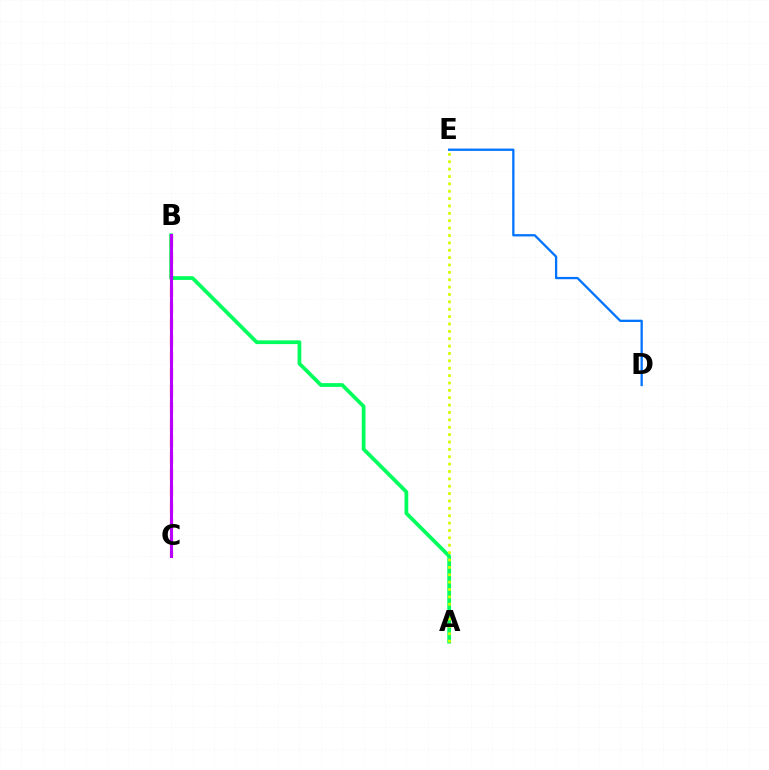{('A', 'B'): [{'color': '#00ff5c', 'line_style': 'solid', 'thickness': 2.7}], ('B', 'C'): [{'color': '#ff0000', 'line_style': 'dashed', 'thickness': 2.26}, {'color': '#b900ff', 'line_style': 'solid', 'thickness': 2.2}], ('A', 'E'): [{'color': '#d1ff00', 'line_style': 'dotted', 'thickness': 2.0}], ('D', 'E'): [{'color': '#0074ff', 'line_style': 'solid', 'thickness': 1.65}]}